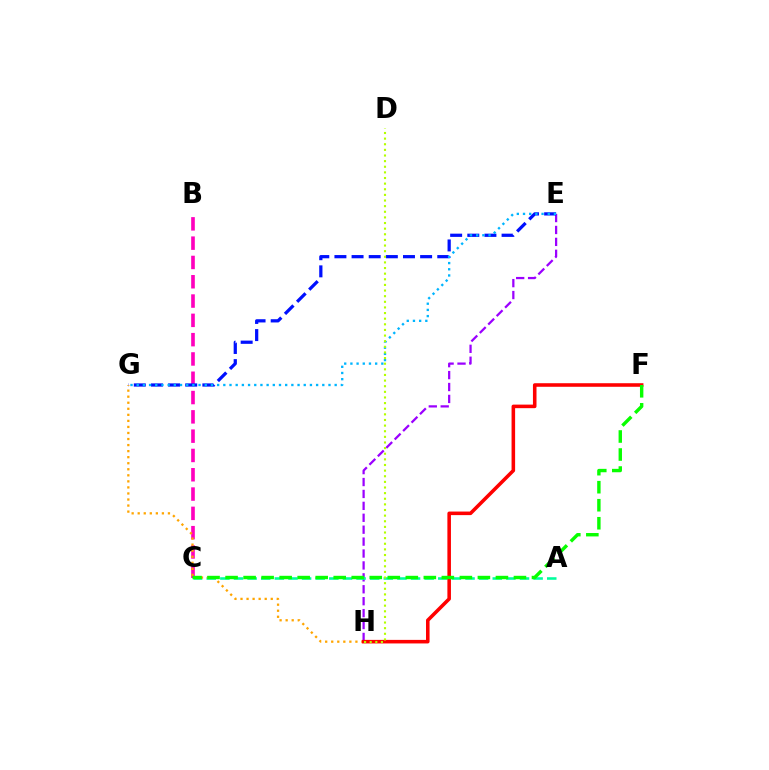{('B', 'C'): [{'color': '#ff00bd', 'line_style': 'dashed', 'thickness': 2.62}], ('E', 'H'): [{'color': '#9b00ff', 'line_style': 'dashed', 'thickness': 1.62}], ('E', 'G'): [{'color': '#0010ff', 'line_style': 'dashed', 'thickness': 2.33}, {'color': '#00b5ff', 'line_style': 'dotted', 'thickness': 1.68}], ('A', 'C'): [{'color': '#00ff9d', 'line_style': 'dashed', 'thickness': 1.85}], ('G', 'H'): [{'color': '#ffa500', 'line_style': 'dotted', 'thickness': 1.64}], ('F', 'H'): [{'color': '#ff0000', 'line_style': 'solid', 'thickness': 2.56}], ('C', 'F'): [{'color': '#08ff00', 'line_style': 'dashed', 'thickness': 2.45}], ('D', 'H'): [{'color': '#b3ff00', 'line_style': 'dotted', 'thickness': 1.53}]}